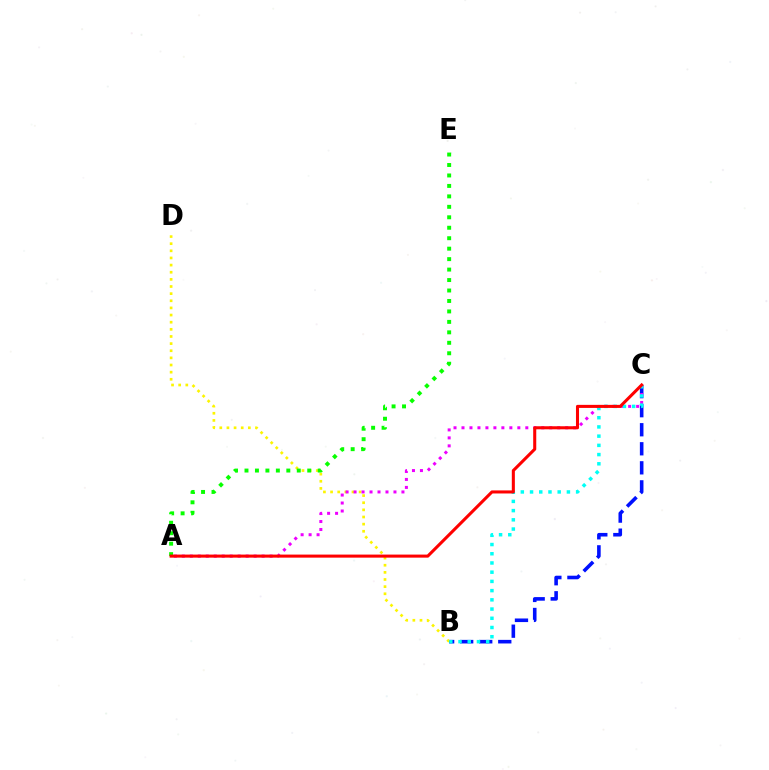{('B', 'C'): [{'color': '#0010ff', 'line_style': 'dashed', 'thickness': 2.59}, {'color': '#00fff6', 'line_style': 'dotted', 'thickness': 2.5}], ('B', 'D'): [{'color': '#fcf500', 'line_style': 'dotted', 'thickness': 1.94}], ('A', 'C'): [{'color': '#ee00ff', 'line_style': 'dotted', 'thickness': 2.17}, {'color': '#ff0000', 'line_style': 'solid', 'thickness': 2.2}], ('A', 'E'): [{'color': '#08ff00', 'line_style': 'dotted', 'thickness': 2.84}]}